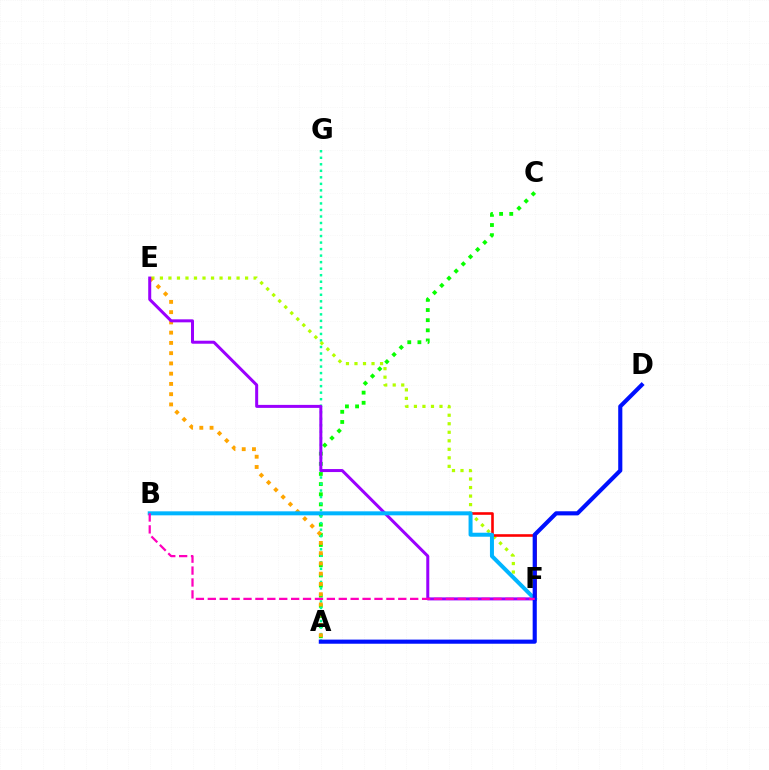{('A', 'C'): [{'color': '#08ff00', 'line_style': 'dotted', 'thickness': 2.76}], ('A', 'G'): [{'color': '#00ff9d', 'line_style': 'dotted', 'thickness': 1.77}], ('E', 'F'): [{'color': '#b3ff00', 'line_style': 'dotted', 'thickness': 2.31}, {'color': '#9b00ff', 'line_style': 'solid', 'thickness': 2.17}], ('A', 'E'): [{'color': '#ffa500', 'line_style': 'dotted', 'thickness': 2.79}], ('B', 'F'): [{'color': '#ff0000', 'line_style': 'solid', 'thickness': 1.87}, {'color': '#00b5ff', 'line_style': 'solid', 'thickness': 2.88}, {'color': '#ff00bd', 'line_style': 'dashed', 'thickness': 1.62}], ('A', 'D'): [{'color': '#0010ff', 'line_style': 'solid', 'thickness': 2.97}]}